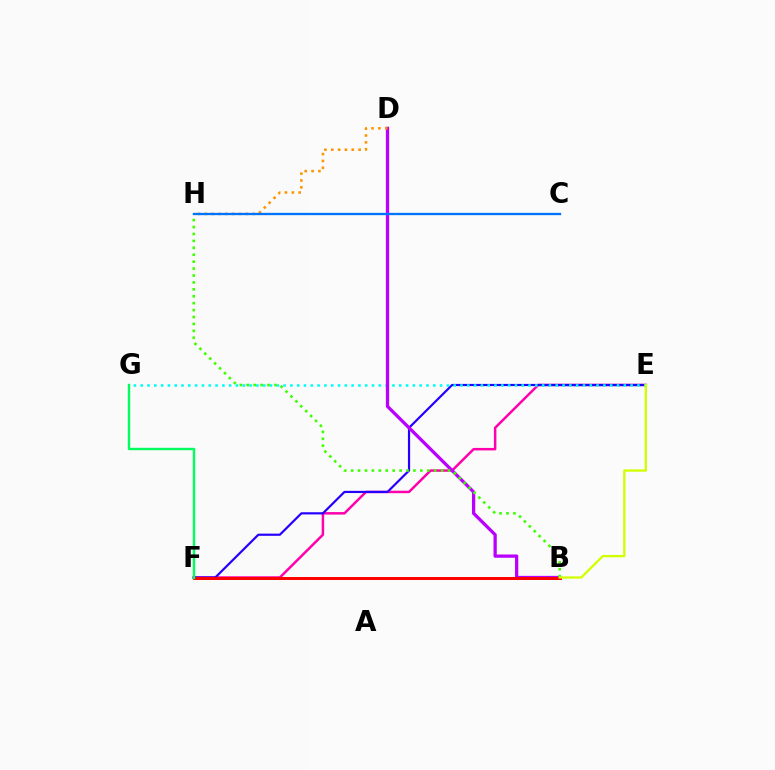{('E', 'F'): [{'color': '#ff00ac', 'line_style': 'solid', 'thickness': 1.79}, {'color': '#2500ff', 'line_style': 'solid', 'thickness': 1.58}], ('E', 'G'): [{'color': '#00fff6', 'line_style': 'dotted', 'thickness': 1.85}], ('B', 'D'): [{'color': '#b900ff', 'line_style': 'solid', 'thickness': 2.36}], ('B', 'H'): [{'color': '#3dff00', 'line_style': 'dotted', 'thickness': 1.88}], ('D', 'H'): [{'color': '#ff9400', 'line_style': 'dotted', 'thickness': 1.86}], ('B', 'F'): [{'color': '#ff0000', 'line_style': 'solid', 'thickness': 2.14}], ('F', 'G'): [{'color': '#00ff5c', 'line_style': 'solid', 'thickness': 1.72}], ('C', 'H'): [{'color': '#0074ff', 'line_style': 'solid', 'thickness': 1.66}], ('B', 'E'): [{'color': '#d1ff00', 'line_style': 'solid', 'thickness': 1.67}]}